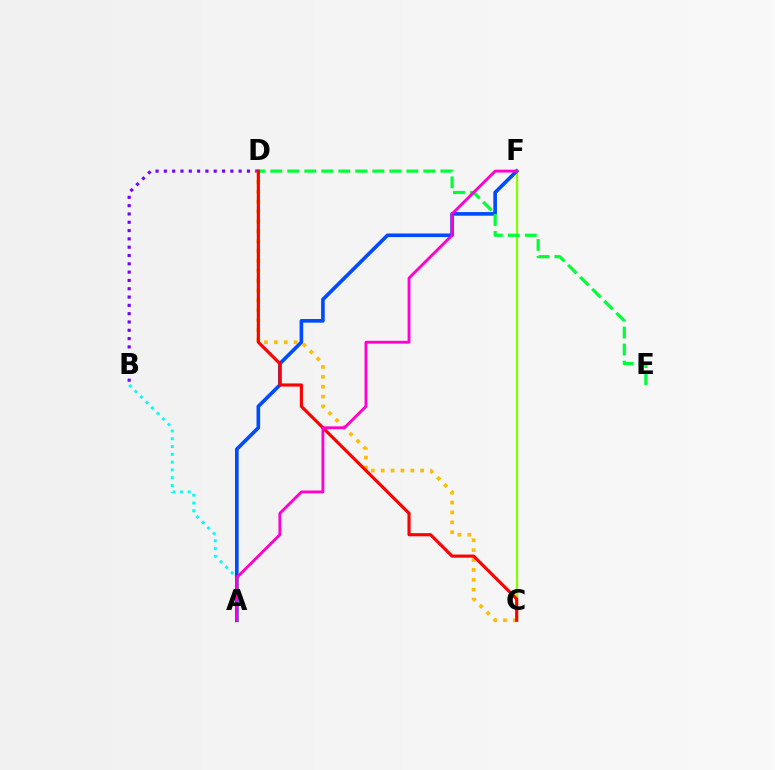{('C', 'F'): [{'color': '#84ff00', 'line_style': 'solid', 'thickness': 1.67}], ('A', 'B'): [{'color': '#00fff6', 'line_style': 'dotted', 'thickness': 2.12}], ('A', 'F'): [{'color': '#004bff', 'line_style': 'solid', 'thickness': 2.62}, {'color': '#ff00cf', 'line_style': 'solid', 'thickness': 2.06}], ('B', 'D'): [{'color': '#7200ff', 'line_style': 'dotted', 'thickness': 2.26}], ('C', 'D'): [{'color': '#ffbd00', 'line_style': 'dotted', 'thickness': 2.68}, {'color': '#ff0000', 'line_style': 'solid', 'thickness': 2.25}], ('D', 'E'): [{'color': '#00ff39', 'line_style': 'dashed', 'thickness': 2.31}]}